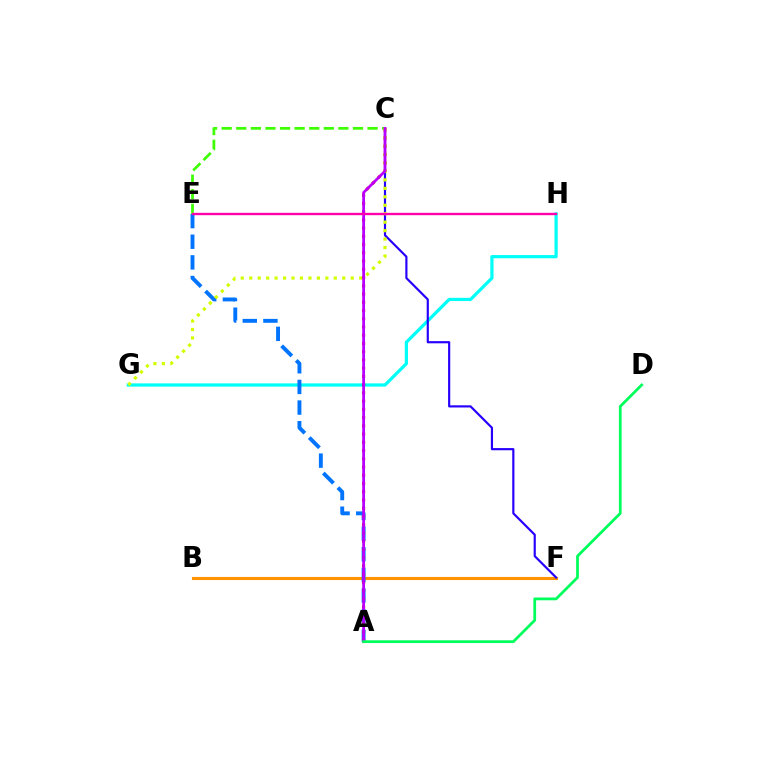{('G', 'H'): [{'color': '#00fff6', 'line_style': 'solid', 'thickness': 2.32}], ('B', 'F'): [{'color': '#ff9400', 'line_style': 'solid', 'thickness': 2.24}], ('A', 'E'): [{'color': '#0074ff', 'line_style': 'dashed', 'thickness': 2.8}], ('C', 'F'): [{'color': '#2500ff', 'line_style': 'solid', 'thickness': 1.56}], ('C', 'E'): [{'color': '#3dff00', 'line_style': 'dashed', 'thickness': 1.98}], ('A', 'C'): [{'color': '#ff0000', 'line_style': 'dotted', 'thickness': 2.24}, {'color': '#b900ff', 'line_style': 'solid', 'thickness': 1.98}], ('C', 'G'): [{'color': '#d1ff00', 'line_style': 'dotted', 'thickness': 2.3}], ('E', 'H'): [{'color': '#ff00ac', 'line_style': 'solid', 'thickness': 1.69}], ('A', 'D'): [{'color': '#00ff5c', 'line_style': 'solid', 'thickness': 2.0}]}